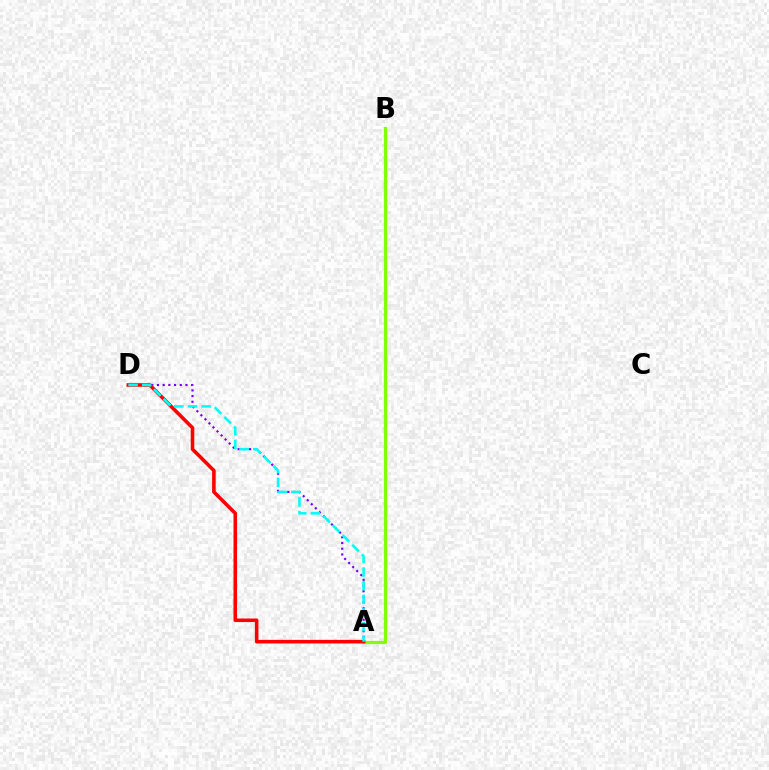{('A', 'B'): [{'color': '#84ff00', 'line_style': 'solid', 'thickness': 2.29}], ('A', 'D'): [{'color': '#7200ff', 'line_style': 'dotted', 'thickness': 1.55}, {'color': '#ff0000', 'line_style': 'solid', 'thickness': 2.57}, {'color': '#00fff6', 'line_style': 'dashed', 'thickness': 1.85}]}